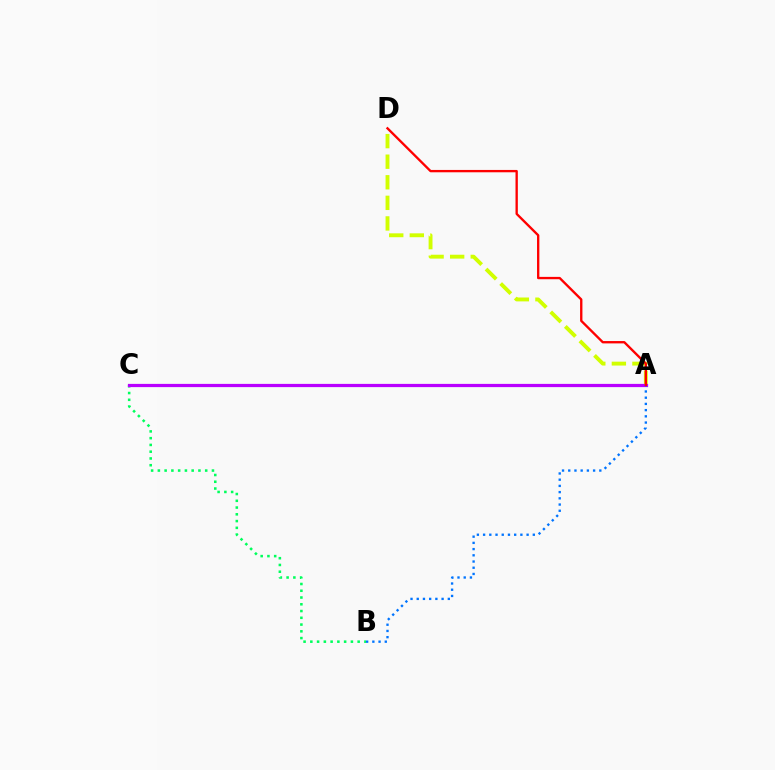{('B', 'C'): [{'color': '#00ff5c', 'line_style': 'dotted', 'thickness': 1.84}], ('A', 'D'): [{'color': '#d1ff00', 'line_style': 'dashed', 'thickness': 2.8}, {'color': '#ff0000', 'line_style': 'solid', 'thickness': 1.69}], ('A', 'C'): [{'color': '#b900ff', 'line_style': 'solid', 'thickness': 2.32}], ('A', 'B'): [{'color': '#0074ff', 'line_style': 'dotted', 'thickness': 1.69}]}